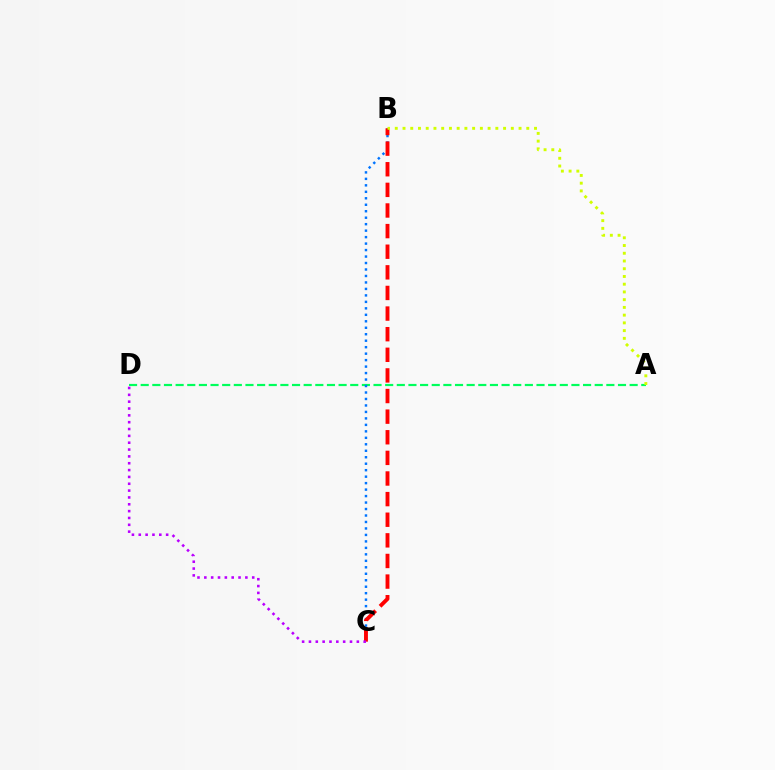{('A', 'D'): [{'color': '#00ff5c', 'line_style': 'dashed', 'thickness': 1.58}], ('B', 'C'): [{'color': '#0074ff', 'line_style': 'dotted', 'thickness': 1.76}, {'color': '#ff0000', 'line_style': 'dashed', 'thickness': 2.8}], ('C', 'D'): [{'color': '#b900ff', 'line_style': 'dotted', 'thickness': 1.86}], ('A', 'B'): [{'color': '#d1ff00', 'line_style': 'dotted', 'thickness': 2.1}]}